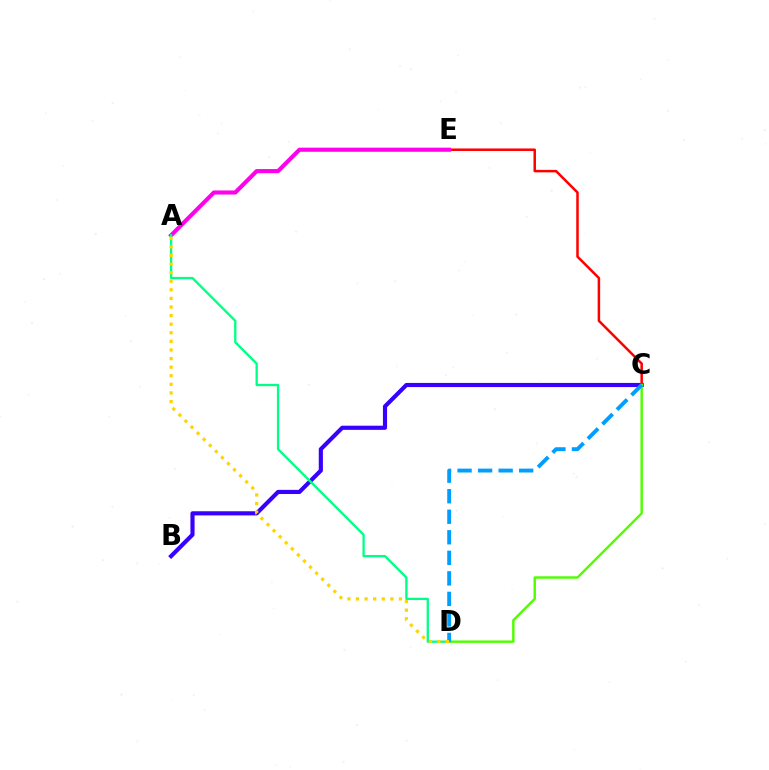{('B', 'C'): [{'color': '#3700ff', 'line_style': 'solid', 'thickness': 2.98}], ('C', 'E'): [{'color': '#ff0000', 'line_style': 'solid', 'thickness': 1.81}], ('A', 'E'): [{'color': '#ff00ed', 'line_style': 'solid', 'thickness': 2.95}], ('C', 'D'): [{'color': '#4fff00', 'line_style': 'solid', 'thickness': 1.76}, {'color': '#009eff', 'line_style': 'dashed', 'thickness': 2.79}], ('A', 'D'): [{'color': '#00ff86', 'line_style': 'solid', 'thickness': 1.67}, {'color': '#ffd500', 'line_style': 'dotted', 'thickness': 2.33}]}